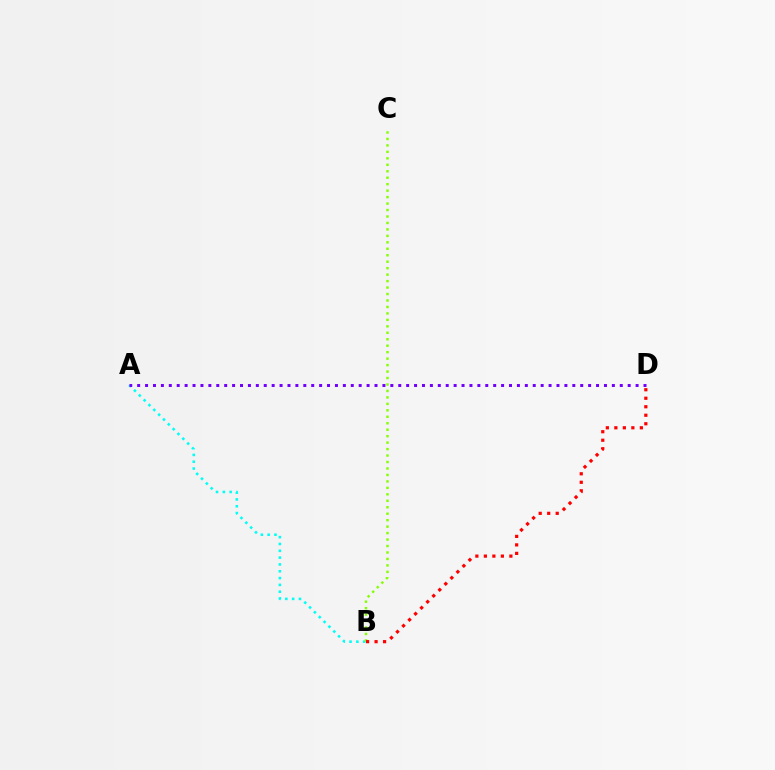{('A', 'B'): [{'color': '#00fff6', 'line_style': 'dotted', 'thickness': 1.85}], ('A', 'D'): [{'color': '#7200ff', 'line_style': 'dotted', 'thickness': 2.15}], ('B', 'C'): [{'color': '#84ff00', 'line_style': 'dotted', 'thickness': 1.76}], ('B', 'D'): [{'color': '#ff0000', 'line_style': 'dotted', 'thickness': 2.31}]}